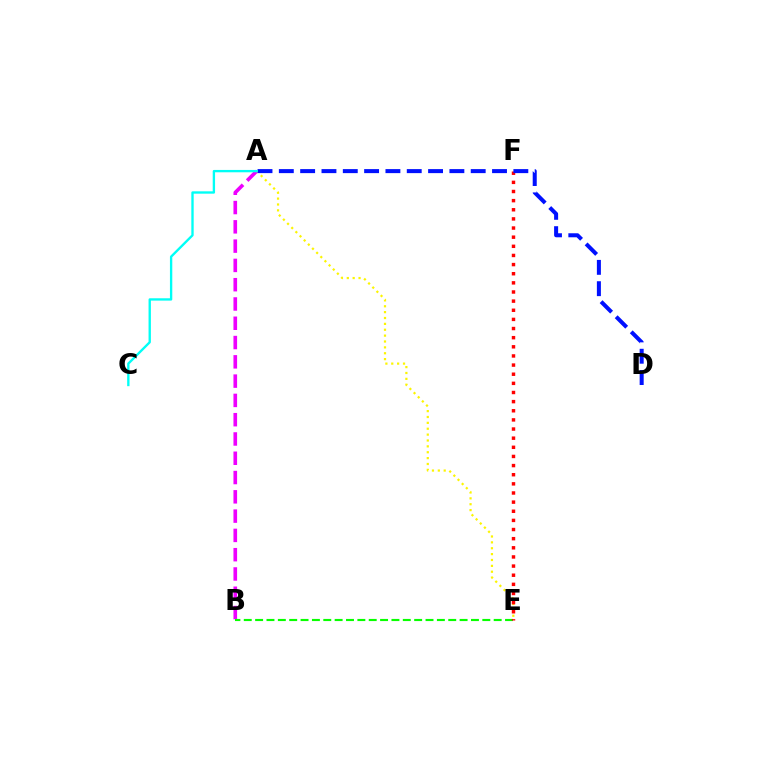{('A', 'E'): [{'color': '#fcf500', 'line_style': 'dotted', 'thickness': 1.6}], ('A', 'B'): [{'color': '#ee00ff', 'line_style': 'dashed', 'thickness': 2.62}], ('B', 'E'): [{'color': '#08ff00', 'line_style': 'dashed', 'thickness': 1.54}], ('E', 'F'): [{'color': '#ff0000', 'line_style': 'dotted', 'thickness': 2.48}], ('A', 'D'): [{'color': '#0010ff', 'line_style': 'dashed', 'thickness': 2.9}], ('A', 'C'): [{'color': '#00fff6', 'line_style': 'solid', 'thickness': 1.69}]}